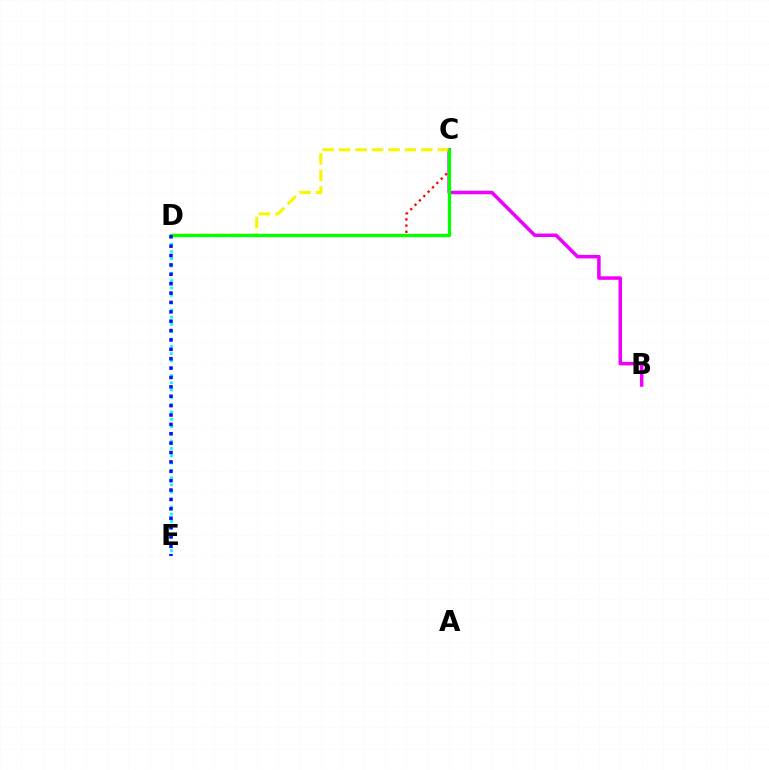{('D', 'E'): [{'color': '#00fff6', 'line_style': 'dotted', 'thickness': 1.98}, {'color': '#0010ff', 'line_style': 'dotted', 'thickness': 2.55}], ('C', 'D'): [{'color': '#ff0000', 'line_style': 'dotted', 'thickness': 1.67}, {'color': '#fcf500', 'line_style': 'dashed', 'thickness': 2.24}, {'color': '#08ff00', 'line_style': 'solid', 'thickness': 2.4}], ('B', 'C'): [{'color': '#ee00ff', 'line_style': 'solid', 'thickness': 2.54}]}